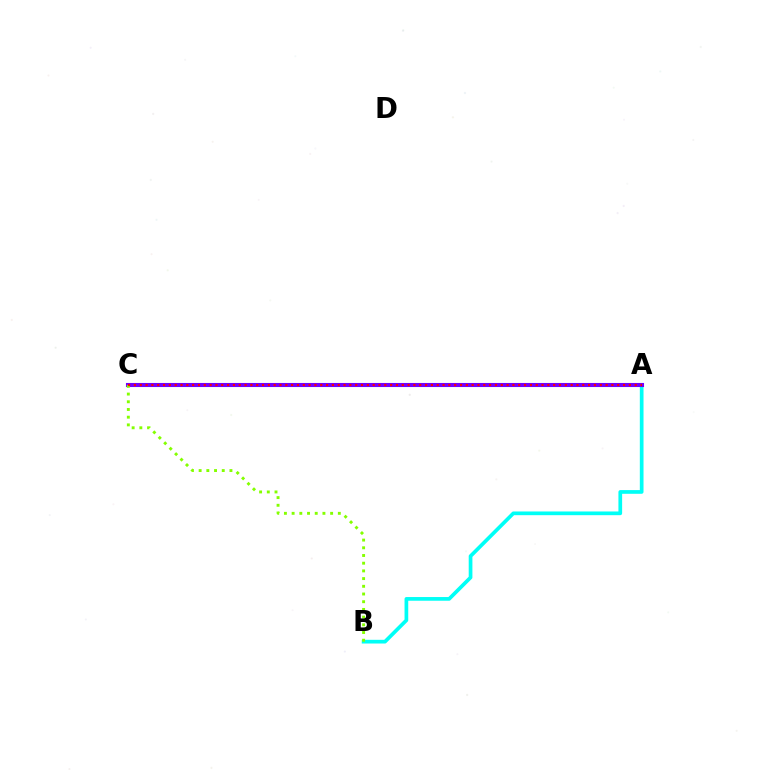{('A', 'B'): [{'color': '#00fff6', 'line_style': 'solid', 'thickness': 2.67}], ('A', 'C'): [{'color': '#7200ff', 'line_style': 'solid', 'thickness': 2.94}, {'color': '#ff0000', 'line_style': 'dotted', 'thickness': 1.58}], ('B', 'C'): [{'color': '#84ff00', 'line_style': 'dotted', 'thickness': 2.09}]}